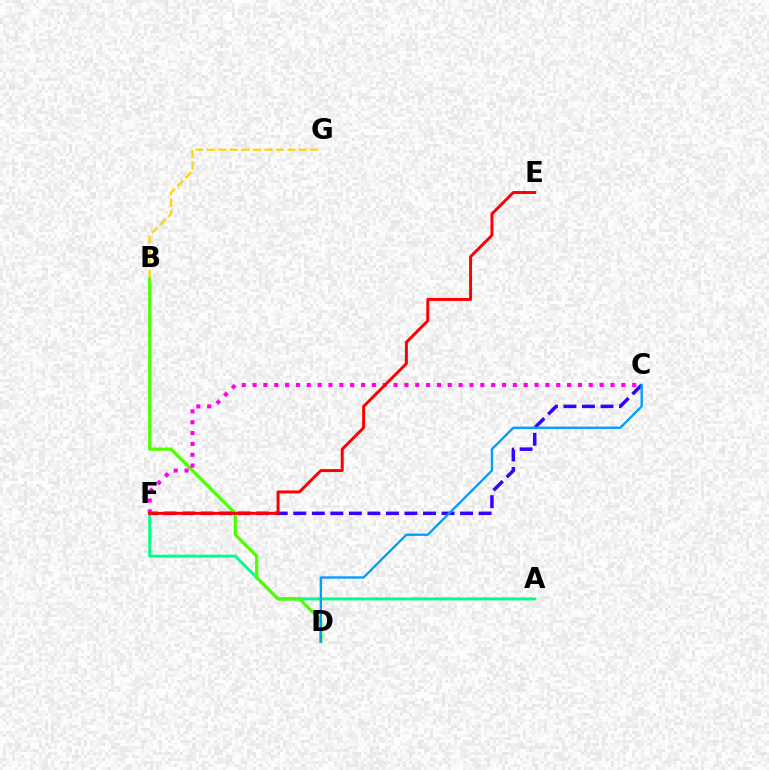{('A', 'F'): [{'color': '#00ff86', 'line_style': 'solid', 'thickness': 2.12}], ('B', 'D'): [{'color': '#4fff00', 'line_style': 'solid', 'thickness': 2.32}], ('C', 'F'): [{'color': '#3700ff', 'line_style': 'dashed', 'thickness': 2.52}, {'color': '#ff00ed', 'line_style': 'dotted', 'thickness': 2.95}], ('C', 'D'): [{'color': '#009eff', 'line_style': 'solid', 'thickness': 1.68}], ('E', 'F'): [{'color': '#ff0000', 'line_style': 'solid', 'thickness': 2.13}], ('B', 'G'): [{'color': '#ffd500', 'line_style': 'dashed', 'thickness': 1.56}]}